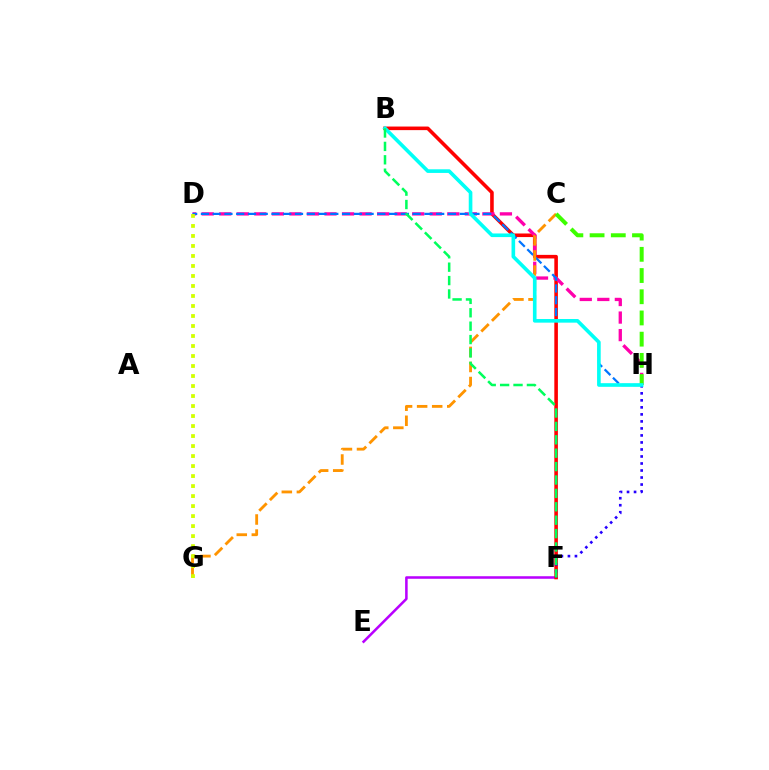{('E', 'F'): [{'color': '#b900ff', 'line_style': 'solid', 'thickness': 1.83}], ('B', 'F'): [{'color': '#ff0000', 'line_style': 'solid', 'thickness': 2.58}, {'color': '#00ff5c', 'line_style': 'dashed', 'thickness': 1.82}], ('D', 'H'): [{'color': '#ff00ac', 'line_style': 'dashed', 'thickness': 2.38}, {'color': '#0074ff', 'line_style': 'dashed', 'thickness': 1.6}], ('C', 'G'): [{'color': '#ff9400', 'line_style': 'dashed', 'thickness': 2.05}], ('D', 'G'): [{'color': '#d1ff00', 'line_style': 'dotted', 'thickness': 2.72}], ('F', 'H'): [{'color': '#2500ff', 'line_style': 'dotted', 'thickness': 1.91}], ('C', 'H'): [{'color': '#3dff00', 'line_style': 'dashed', 'thickness': 2.88}], ('B', 'H'): [{'color': '#00fff6', 'line_style': 'solid', 'thickness': 2.61}]}